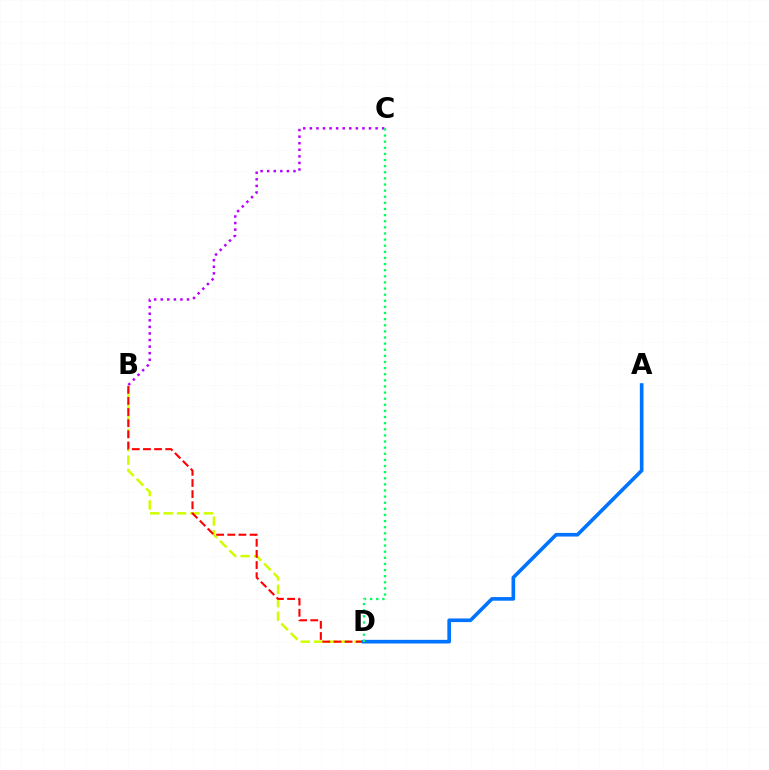{('B', 'C'): [{'color': '#b900ff', 'line_style': 'dotted', 'thickness': 1.79}], ('B', 'D'): [{'color': '#d1ff00', 'line_style': 'dashed', 'thickness': 1.82}, {'color': '#ff0000', 'line_style': 'dashed', 'thickness': 1.51}], ('A', 'D'): [{'color': '#0074ff', 'line_style': 'solid', 'thickness': 2.62}], ('C', 'D'): [{'color': '#00ff5c', 'line_style': 'dotted', 'thickness': 1.66}]}